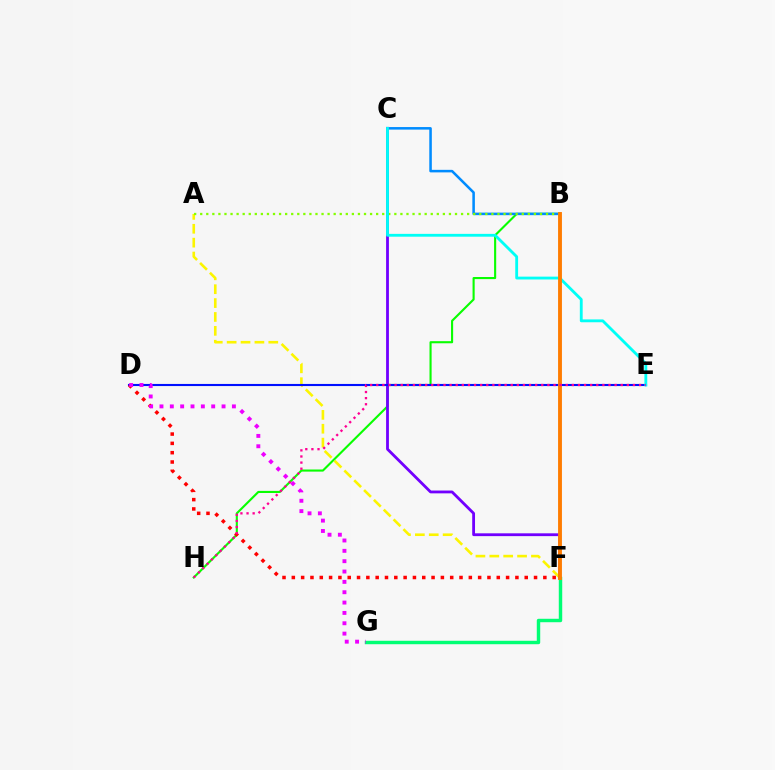{('B', 'H'): [{'color': '#08ff00', 'line_style': 'solid', 'thickness': 1.52}], ('A', 'F'): [{'color': '#fcf500', 'line_style': 'dashed', 'thickness': 1.89}], ('F', 'G'): [{'color': '#00ff74', 'line_style': 'solid', 'thickness': 2.47}], ('B', 'C'): [{'color': '#008cff', 'line_style': 'solid', 'thickness': 1.83}], ('A', 'B'): [{'color': '#84ff00', 'line_style': 'dotted', 'thickness': 1.65}], ('C', 'F'): [{'color': '#7200ff', 'line_style': 'solid', 'thickness': 2.02}], ('D', 'E'): [{'color': '#0010ff', 'line_style': 'solid', 'thickness': 1.52}], ('C', 'E'): [{'color': '#00fff6', 'line_style': 'solid', 'thickness': 2.04}], ('B', 'F'): [{'color': '#ff7c00', 'line_style': 'solid', 'thickness': 2.79}], ('D', 'F'): [{'color': '#ff0000', 'line_style': 'dotted', 'thickness': 2.53}], ('D', 'G'): [{'color': '#ee00ff', 'line_style': 'dotted', 'thickness': 2.81}], ('E', 'H'): [{'color': '#ff0094', 'line_style': 'dotted', 'thickness': 1.66}]}